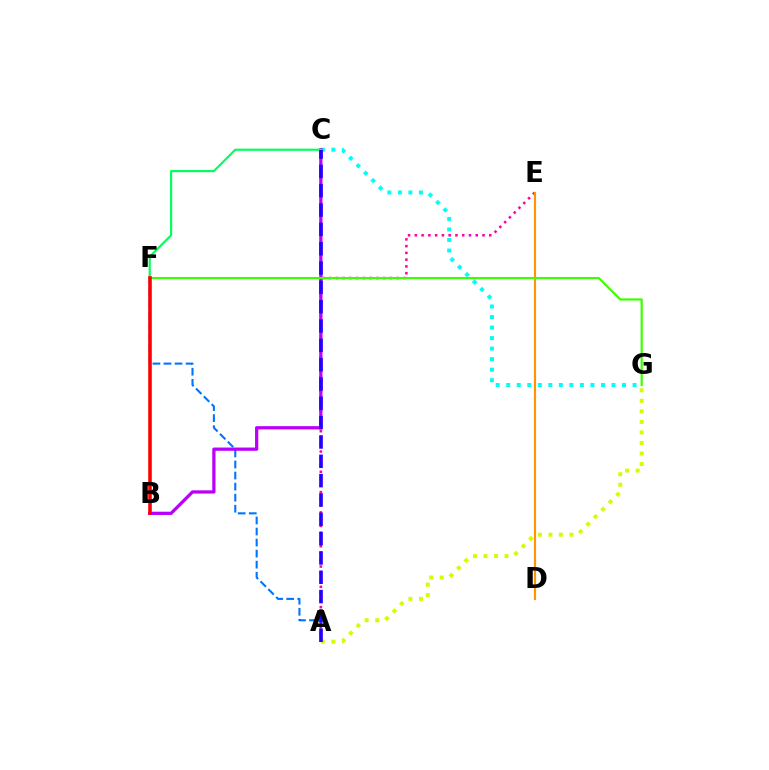{('A', 'F'): [{'color': '#0074ff', 'line_style': 'dashed', 'thickness': 1.5}], ('A', 'E'): [{'color': '#ff00ac', 'line_style': 'dotted', 'thickness': 1.84}], ('D', 'E'): [{'color': '#ff9400', 'line_style': 'solid', 'thickness': 1.53}], ('C', 'G'): [{'color': '#00fff6', 'line_style': 'dotted', 'thickness': 2.86}], ('B', 'C'): [{'color': '#b900ff', 'line_style': 'solid', 'thickness': 2.35}], ('A', 'G'): [{'color': '#d1ff00', 'line_style': 'dotted', 'thickness': 2.86}], ('C', 'F'): [{'color': '#00ff5c', 'line_style': 'solid', 'thickness': 1.55}], ('A', 'C'): [{'color': '#2500ff', 'line_style': 'dashed', 'thickness': 2.63}], ('F', 'G'): [{'color': '#3dff00', 'line_style': 'solid', 'thickness': 1.58}], ('B', 'F'): [{'color': '#ff0000', 'line_style': 'solid', 'thickness': 2.58}]}